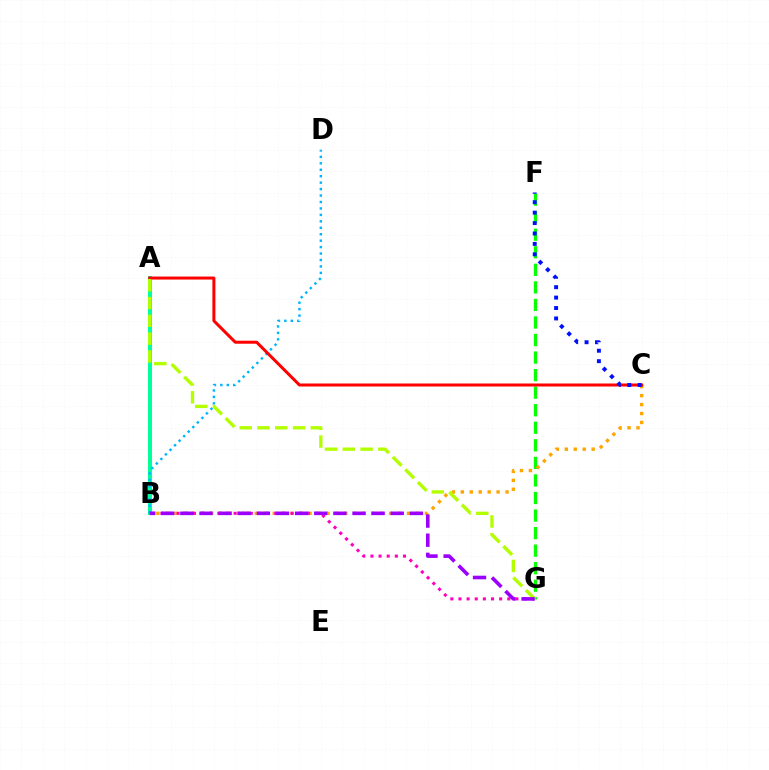{('F', 'G'): [{'color': '#08ff00', 'line_style': 'dashed', 'thickness': 2.38}], ('B', 'C'): [{'color': '#ffa500', 'line_style': 'dotted', 'thickness': 2.43}], ('A', 'B'): [{'color': '#00ff9d', 'line_style': 'solid', 'thickness': 2.91}], ('B', 'D'): [{'color': '#00b5ff', 'line_style': 'dotted', 'thickness': 1.75}], ('B', 'G'): [{'color': '#ff00bd', 'line_style': 'dotted', 'thickness': 2.21}, {'color': '#9b00ff', 'line_style': 'dashed', 'thickness': 2.6}], ('A', 'C'): [{'color': '#ff0000', 'line_style': 'solid', 'thickness': 2.17}], ('C', 'F'): [{'color': '#0010ff', 'line_style': 'dotted', 'thickness': 2.83}], ('A', 'G'): [{'color': '#b3ff00', 'line_style': 'dashed', 'thickness': 2.42}]}